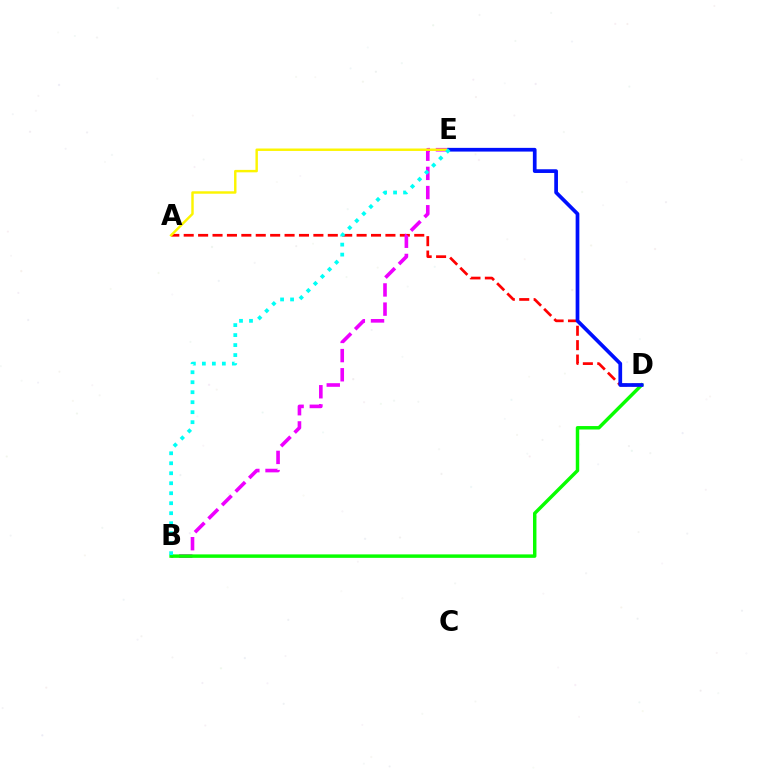{('A', 'D'): [{'color': '#ff0000', 'line_style': 'dashed', 'thickness': 1.96}], ('B', 'E'): [{'color': '#ee00ff', 'line_style': 'dashed', 'thickness': 2.61}, {'color': '#00fff6', 'line_style': 'dotted', 'thickness': 2.71}], ('A', 'E'): [{'color': '#fcf500', 'line_style': 'solid', 'thickness': 1.75}], ('B', 'D'): [{'color': '#08ff00', 'line_style': 'solid', 'thickness': 2.49}], ('D', 'E'): [{'color': '#0010ff', 'line_style': 'solid', 'thickness': 2.67}]}